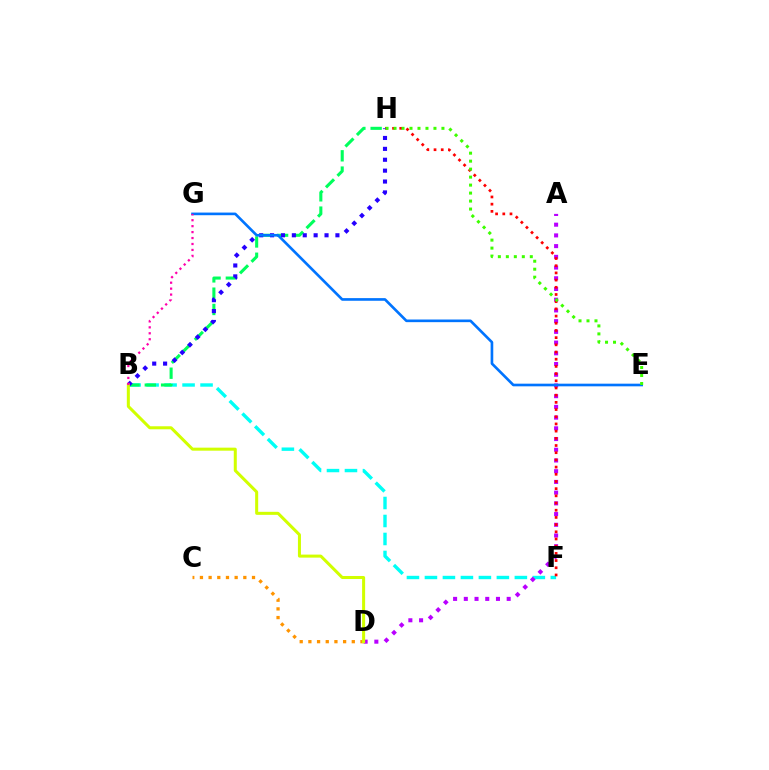{('B', 'F'): [{'color': '#00fff6', 'line_style': 'dashed', 'thickness': 2.44}], ('C', 'D'): [{'color': '#ff9400', 'line_style': 'dotted', 'thickness': 2.36}], ('A', 'D'): [{'color': '#b900ff', 'line_style': 'dotted', 'thickness': 2.91}], ('B', 'H'): [{'color': '#00ff5c', 'line_style': 'dashed', 'thickness': 2.21}, {'color': '#2500ff', 'line_style': 'dotted', 'thickness': 2.96}], ('F', 'H'): [{'color': '#ff0000', 'line_style': 'dotted', 'thickness': 1.95}], ('B', 'D'): [{'color': '#d1ff00', 'line_style': 'solid', 'thickness': 2.18}], ('E', 'G'): [{'color': '#0074ff', 'line_style': 'solid', 'thickness': 1.91}], ('E', 'H'): [{'color': '#3dff00', 'line_style': 'dotted', 'thickness': 2.17}], ('B', 'G'): [{'color': '#ff00ac', 'line_style': 'dotted', 'thickness': 1.62}]}